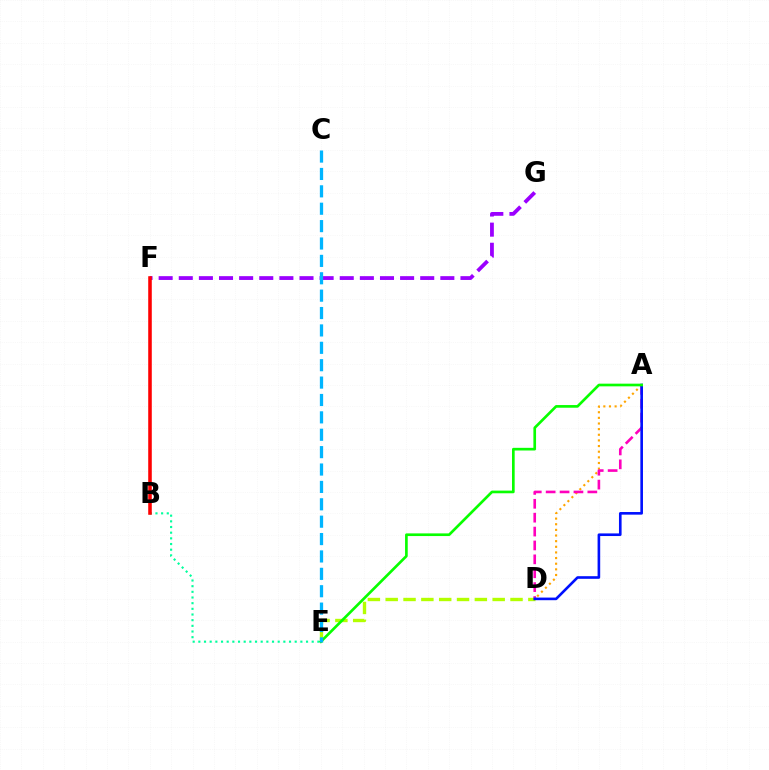{('B', 'E'): [{'color': '#00ff9d', 'line_style': 'dotted', 'thickness': 1.54}], ('A', 'D'): [{'color': '#ffa500', 'line_style': 'dotted', 'thickness': 1.53}, {'color': '#ff00bd', 'line_style': 'dashed', 'thickness': 1.89}, {'color': '#0010ff', 'line_style': 'solid', 'thickness': 1.89}], ('F', 'G'): [{'color': '#9b00ff', 'line_style': 'dashed', 'thickness': 2.73}], ('D', 'E'): [{'color': '#b3ff00', 'line_style': 'dashed', 'thickness': 2.42}], ('B', 'F'): [{'color': '#ff0000', 'line_style': 'solid', 'thickness': 2.57}], ('A', 'E'): [{'color': '#08ff00', 'line_style': 'solid', 'thickness': 1.92}], ('C', 'E'): [{'color': '#00b5ff', 'line_style': 'dashed', 'thickness': 2.36}]}